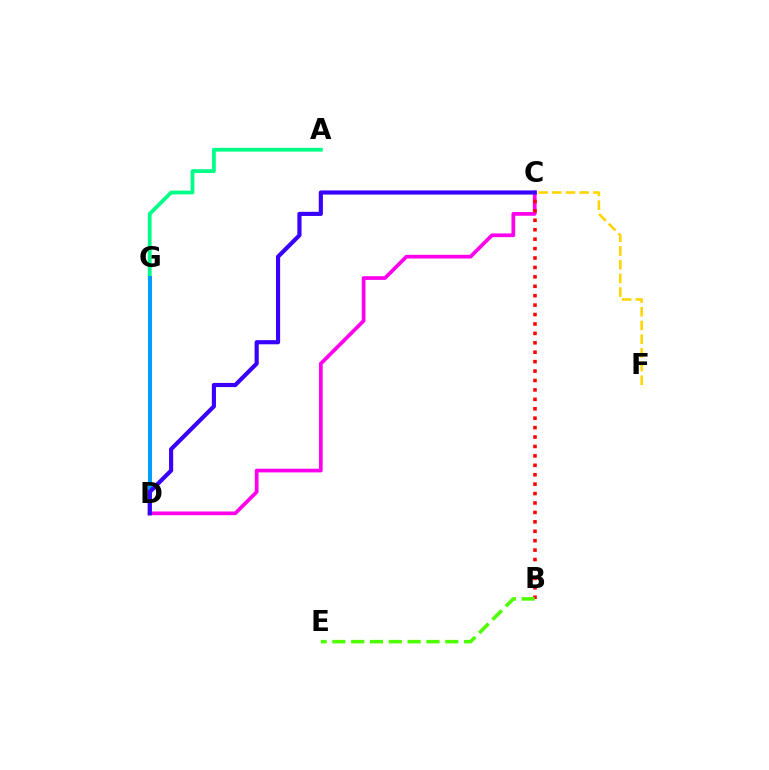{('A', 'G'): [{'color': '#00ff86', 'line_style': 'solid', 'thickness': 2.72}], ('C', 'D'): [{'color': '#ff00ed', 'line_style': 'solid', 'thickness': 2.68}, {'color': '#3700ff', 'line_style': 'solid', 'thickness': 2.98}], ('C', 'F'): [{'color': '#ffd500', 'line_style': 'dashed', 'thickness': 1.86}], ('B', 'C'): [{'color': '#ff0000', 'line_style': 'dotted', 'thickness': 2.56}], ('B', 'E'): [{'color': '#4fff00', 'line_style': 'dashed', 'thickness': 2.56}], ('D', 'G'): [{'color': '#009eff', 'line_style': 'solid', 'thickness': 2.9}]}